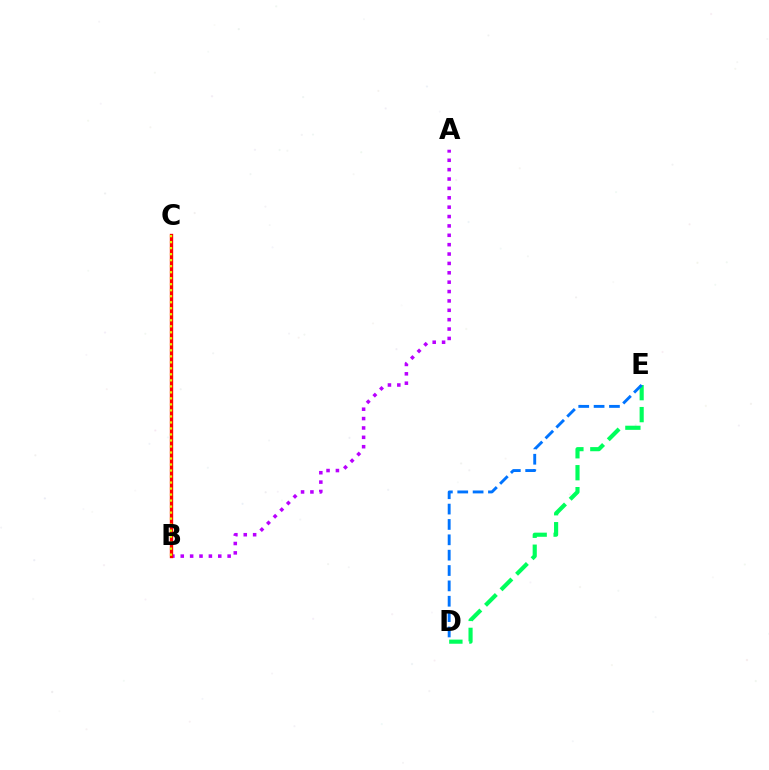{('A', 'B'): [{'color': '#b900ff', 'line_style': 'dotted', 'thickness': 2.55}], ('D', 'E'): [{'color': '#00ff5c', 'line_style': 'dashed', 'thickness': 2.98}, {'color': '#0074ff', 'line_style': 'dashed', 'thickness': 2.09}], ('B', 'C'): [{'color': '#ff0000', 'line_style': 'solid', 'thickness': 2.42}, {'color': '#d1ff00', 'line_style': 'dotted', 'thickness': 1.63}]}